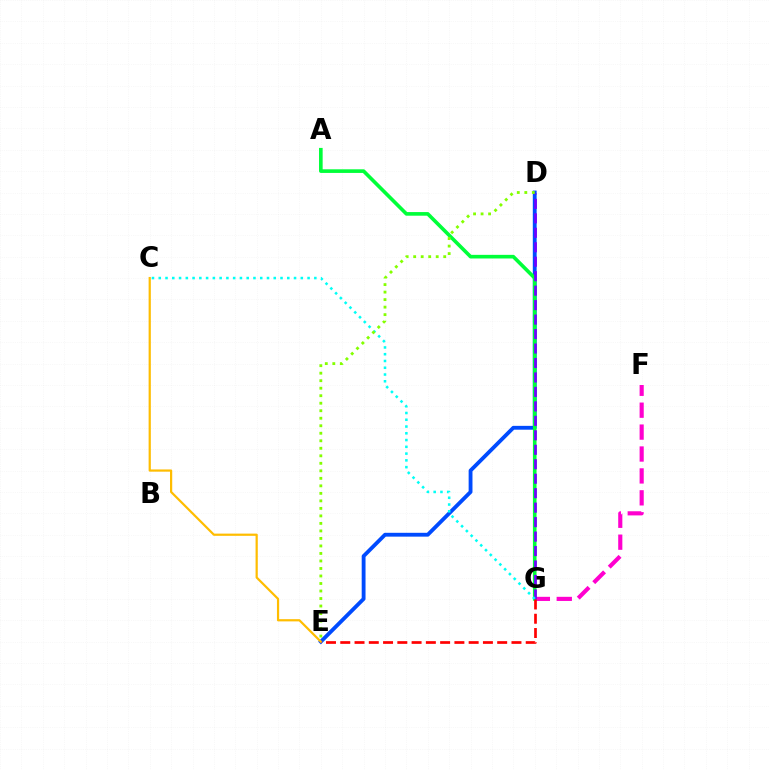{('F', 'G'): [{'color': '#ff00cf', 'line_style': 'dashed', 'thickness': 2.98}], ('D', 'E'): [{'color': '#004bff', 'line_style': 'solid', 'thickness': 2.76}, {'color': '#84ff00', 'line_style': 'dotted', 'thickness': 2.04}], ('A', 'G'): [{'color': '#00ff39', 'line_style': 'solid', 'thickness': 2.61}], ('D', 'G'): [{'color': '#7200ff', 'line_style': 'dashed', 'thickness': 1.97}], ('C', 'G'): [{'color': '#00fff6', 'line_style': 'dotted', 'thickness': 1.84}], ('C', 'E'): [{'color': '#ffbd00', 'line_style': 'solid', 'thickness': 1.59}], ('E', 'G'): [{'color': '#ff0000', 'line_style': 'dashed', 'thickness': 1.94}]}